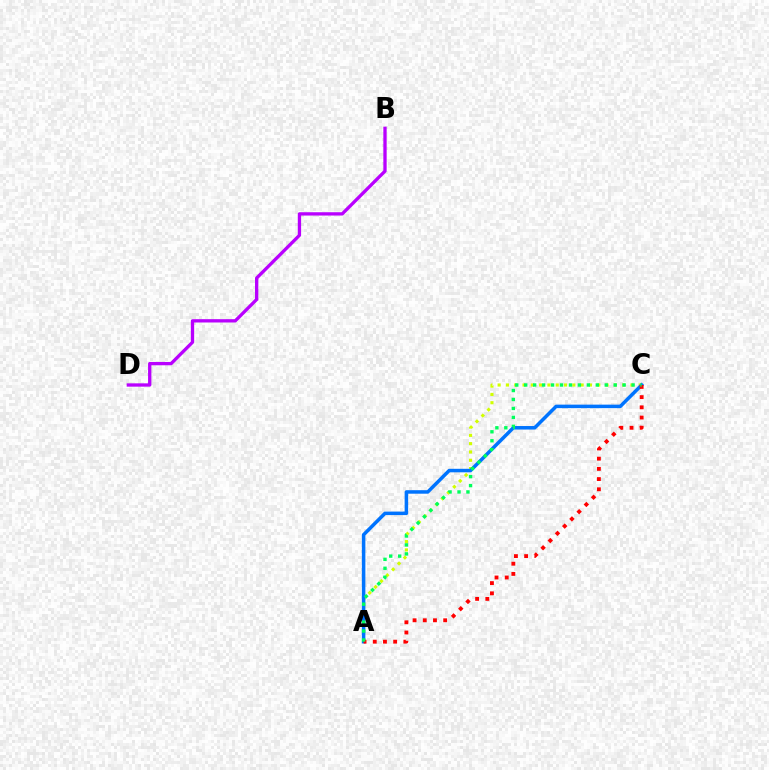{('A', 'C'): [{'color': '#d1ff00', 'line_style': 'dotted', 'thickness': 2.26}, {'color': '#0074ff', 'line_style': 'solid', 'thickness': 2.53}, {'color': '#ff0000', 'line_style': 'dotted', 'thickness': 2.77}, {'color': '#00ff5c', 'line_style': 'dotted', 'thickness': 2.43}], ('B', 'D'): [{'color': '#b900ff', 'line_style': 'solid', 'thickness': 2.38}]}